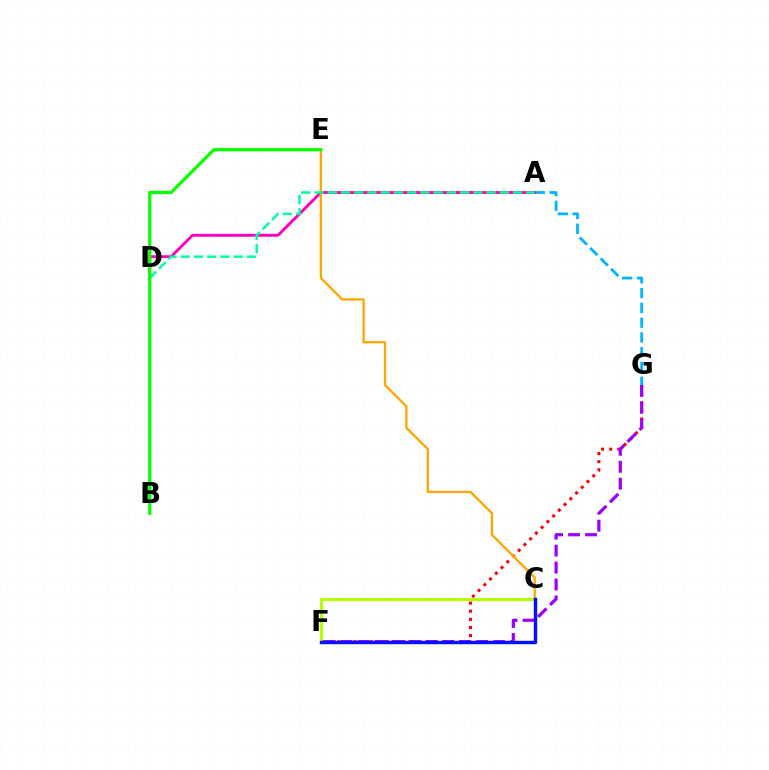{('F', 'G'): [{'color': '#ff0000', 'line_style': 'dotted', 'thickness': 2.2}, {'color': '#9b00ff', 'line_style': 'dashed', 'thickness': 2.3}], ('A', 'G'): [{'color': '#00b5ff', 'line_style': 'dashed', 'thickness': 2.01}], ('A', 'D'): [{'color': '#ff00bd', 'line_style': 'solid', 'thickness': 2.07}, {'color': '#00ff9d', 'line_style': 'dashed', 'thickness': 1.8}], ('C', 'E'): [{'color': '#ffa500', 'line_style': 'solid', 'thickness': 1.66}], ('C', 'F'): [{'color': '#b3ff00', 'line_style': 'solid', 'thickness': 2.24}, {'color': '#0010ff', 'line_style': 'solid', 'thickness': 2.46}], ('B', 'E'): [{'color': '#08ff00', 'line_style': 'solid', 'thickness': 2.31}]}